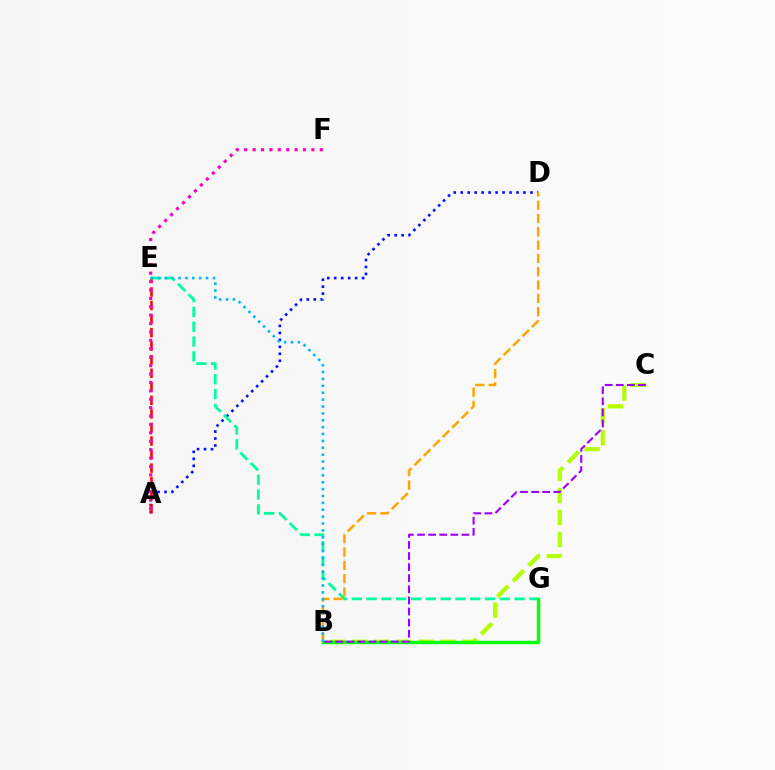{('A', 'D'): [{'color': '#0010ff', 'line_style': 'dotted', 'thickness': 1.89}], ('A', 'E'): [{'color': '#ff0000', 'line_style': 'dashed', 'thickness': 1.84}], ('B', 'C'): [{'color': '#b3ff00', 'line_style': 'dashed', 'thickness': 2.99}, {'color': '#9b00ff', 'line_style': 'dashed', 'thickness': 1.51}], ('B', 'G'): [{'color': '#08ff00', 'line_style': 'solid', 'thickness': 2.47}], ('E', 'G'): [{'color': '#00ff9d', 'line_style': 'dashed', 'thickness': 2.01}], ('A', 'F'): [{'color': '#ff00bd', 'line_style': 'dotted', 'thickness': 2.28}], ('B', 'D'): [{'color': '#ffa500', 'line_style': 'dashed', 'thickness': 1.81}], ('B', 'E'): [{'color': '#00b5ff', 'line_style': 'dotted', 'thickness': 1.87}]}